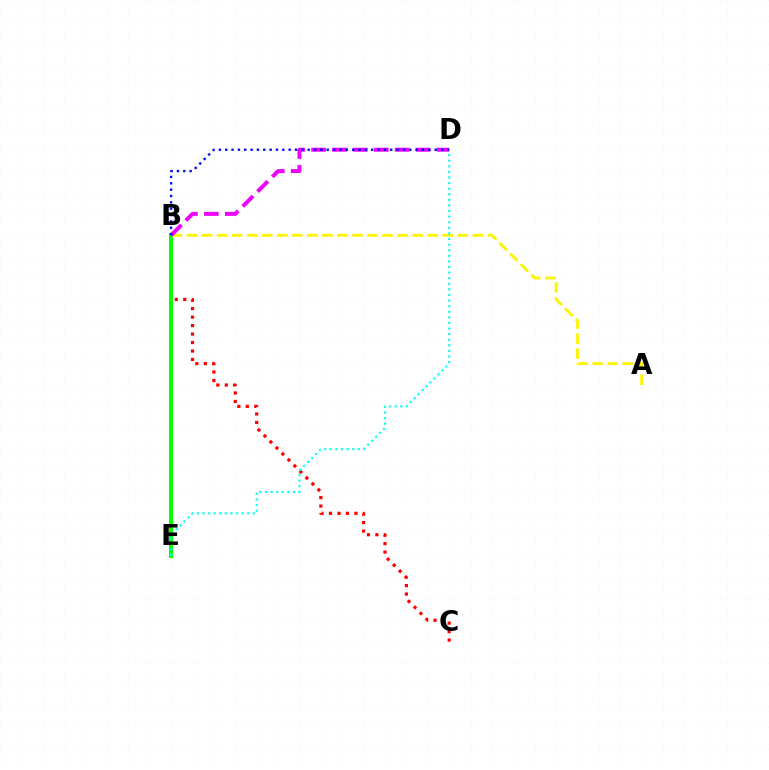{('B', 'C'): [{'color': '#ff0000', 'line_style': 'dotted', 'thickness': 2.3}], ('B', 'E'): [{'color': '#08ff00', 'line_style': 'solid', 'thickness': 2.9}], ('A', 'B'): [{'color': '#fcf500', 'line_style': 'dashed', 'thickness': 2.04}], ('D', 'E'): [{'color': '#00fff6', 'line_style': 'dotted', 'thickness': 1.52}], ('B', 'D'): [{'color': '#ee00ff', 'line_style': 'dashed', 'thickness': 2.84}, {'color': '#0010ff', 'line_style': 'dotted', 'thickness': 1.72}]}